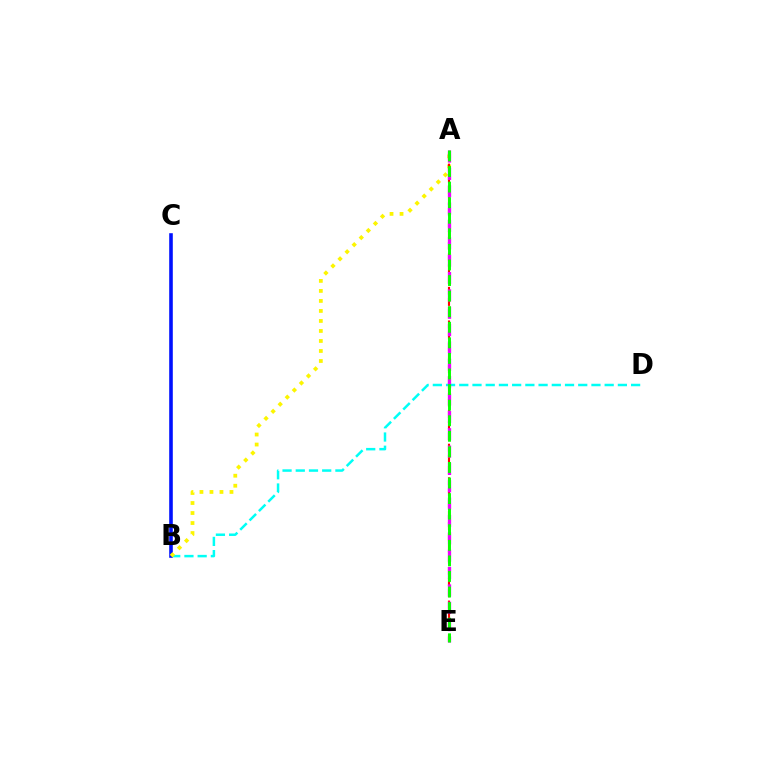{('B', 'D'): [{'color': '#00fff6', 'line_style': 'dashed', 'thickness': 1.8}], ('B', 'C'): [{'color': '#0010ff', 'line_style': 'solid', 'thickness': 2.59}], ('A', 'B'): [{'color': '#fcf500', 'line_style': 'dotted', 'thickness': 2.72}], ('A', 'E'): [{'color': '#ff0000', 'line_style': 'dashed', 'thickness': 1.52}, {'color': '#ee00ff', 'line_style': 'dashed', 'thickness': 2.36}, {'color': '#08ff00', 'line_style': 'dashed', 'thickness': 2.12}]}